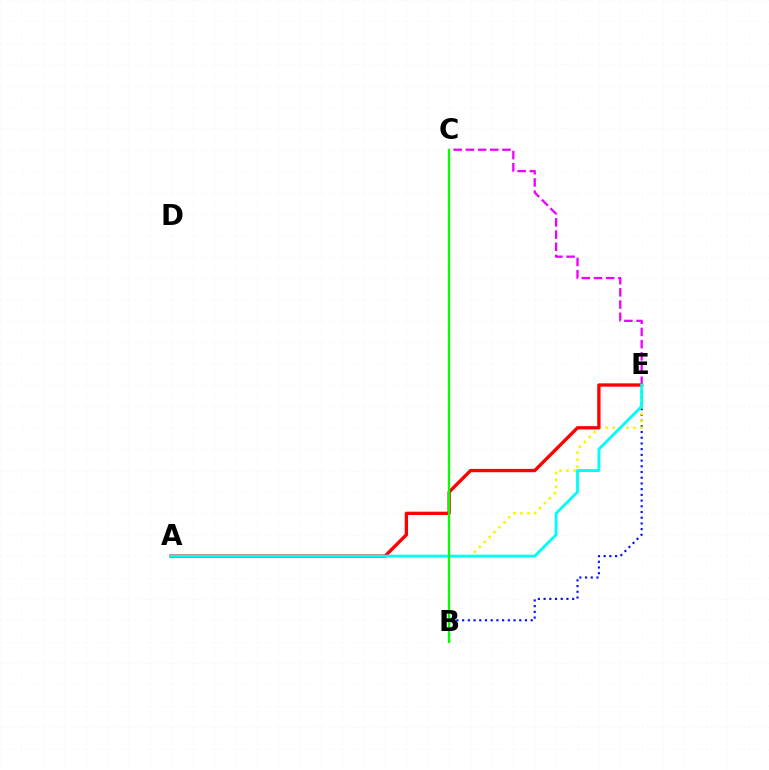{('C', 'E'): [{'color': '#ee00ff', 'line_style': 'dashed', 'thickness': 1.66}], ('B', 'E'): [{'color': '#0010ff', 'line_style': 'dotted', 'thickness': 1.55}], ('A', 'E'): [{'color': '#fcf500', 'line_style': 'dotted', 'thickness': 1.89}, {'color': '#ff0000', 'line_style': 'solid', 'thickness': 2.39}, {'color': '#00fff6', 'line_style': 'solid', 'thickness': 2.06}], ('B', 'C'): [{'color': '#08ff00', 'line_style': 'solid', 'thickness': 1.65}]}